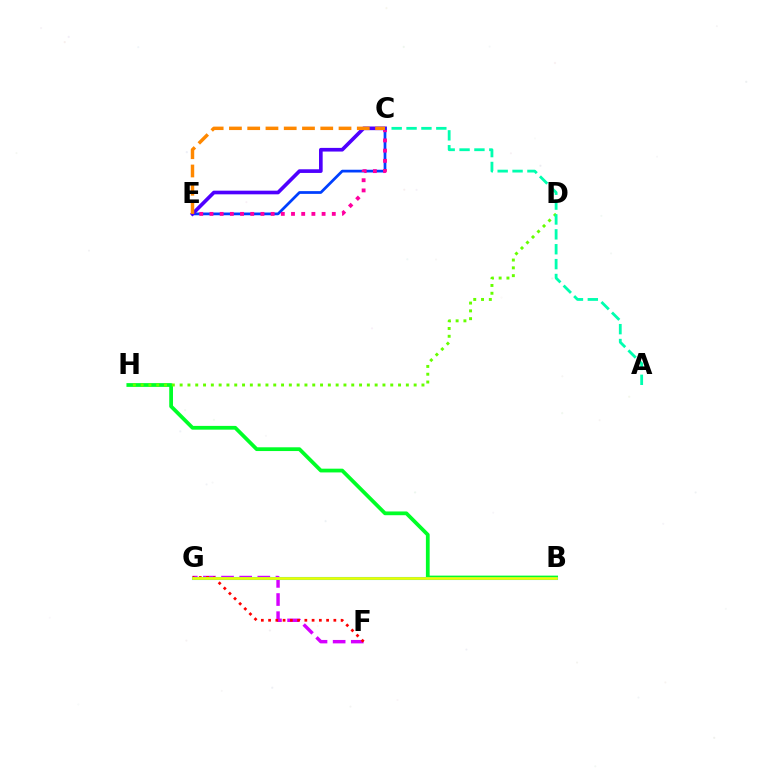{('F', 'G'): [{'color': '#d600ff', 'line_style': 'dashed', 'thickness': 2.46}, {'color': '#ff0000', 'line_style': 'dotted', 'thickness': 1.97}], ('C', 'E'): [{'color': '#003fff', 'line_style': 'solid', 'thickness': 1.97}, {'color': '#ff00a0', 'line_style': 'dotted', 'thickness': 2.77}, {'color': '#4f00ff', 'line_style': 'solid', 'thickness': 2.63}, {'color': '#ff8800', 'line_style': 'dashed', 'thickness': 2.48}], ('B', 'H'): [{'color': '#00ff27', 'line_style': 'solid', 'thickness': 2.71}], ('B', 'G'): [{'color': '#00c7ff', 'line_style': 'solid', 'thickness': 2.21}, {'color': '#eeff00', 'line_style': 'solid', 'thickness': 1.93}], ('D', 'H'): [{'color': '#66ff00', 'line_style': 'dotted', 'thickness': 2.12}], ('A', 'C'): [{'color': '#00ffaf', 'line_style': 'dashed', 'thickness': 2.02}]}